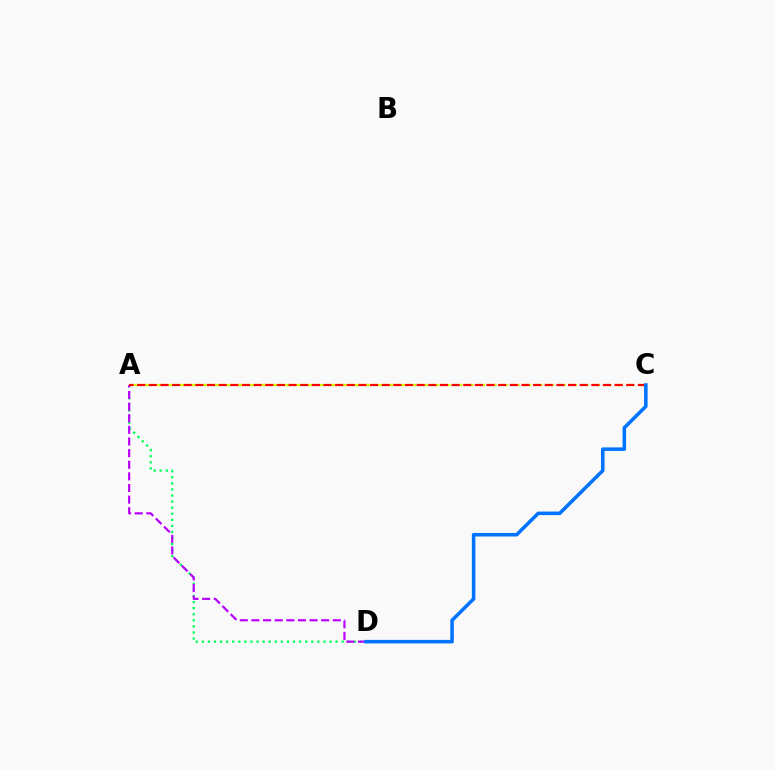{('A', 'D'): [{'color': '#00ff5c', 'line_style': 'dotted', 'thickness': 1.65}, {'color': '#b900ff', 'line_style': 'dashed', 'thickness': 1.58}], ('A', 'C'): [{'color': '#d1ff00', 'line_style': 'dashed', 'thickness': 1.56}, {'color': '#ff0000', 'line_style': 'dashed', 'thickness': 1.58}], ('C', 'D'): [{'color': '#0074ff', 'line_style': 'solid', 'thickness': 2.54}]}